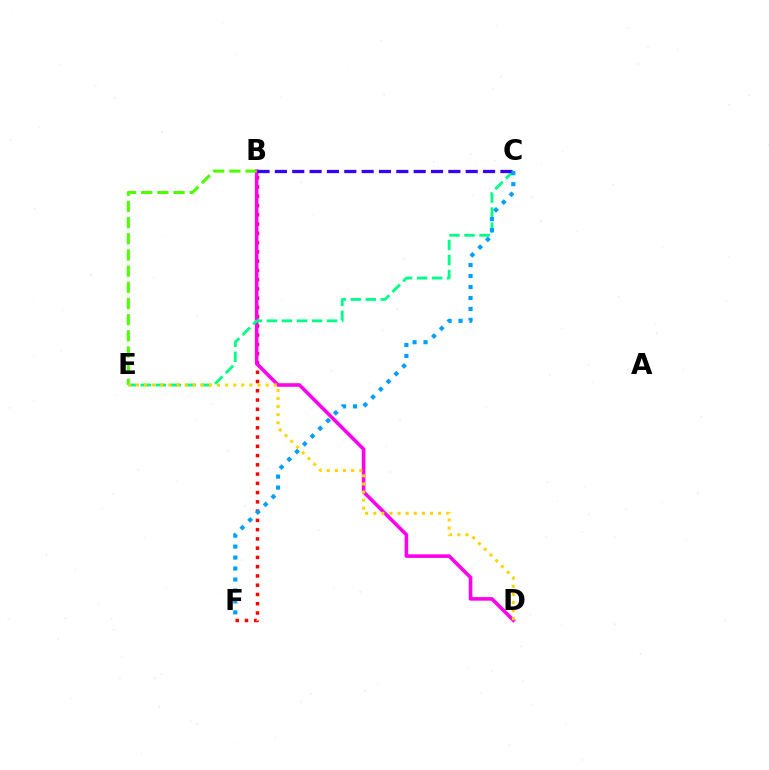{('B', 'F'): [{'color': '#ff0000', 'line_style': 'dotted', 'thickness': 2.52}], ('B', 'D'): [{'color': '#ff00ed', 'line_style': 'solid', 'thickness': 2.58}], ('C', 'E'): [{'color': '#00ff86', 'line_style': 'dashed', 'thickness': 2.04}], ('B', 'E'): [{'color': '#4fff00', 'line_style': 'dashed', 'thickness': 2.2}], ('B', 'C'): [{'color': '#3700ff', 'line_style': 'dashed', 'thickness': 2.36}], ('D', 'E'): [{'color': '#ffd500', 'line_style': 'dotted', 'thickness': 2.2}], ('C', 'F'): [{'color': '#009eff', 'line_style': 'dotted', 'thickness': 2.98}]}